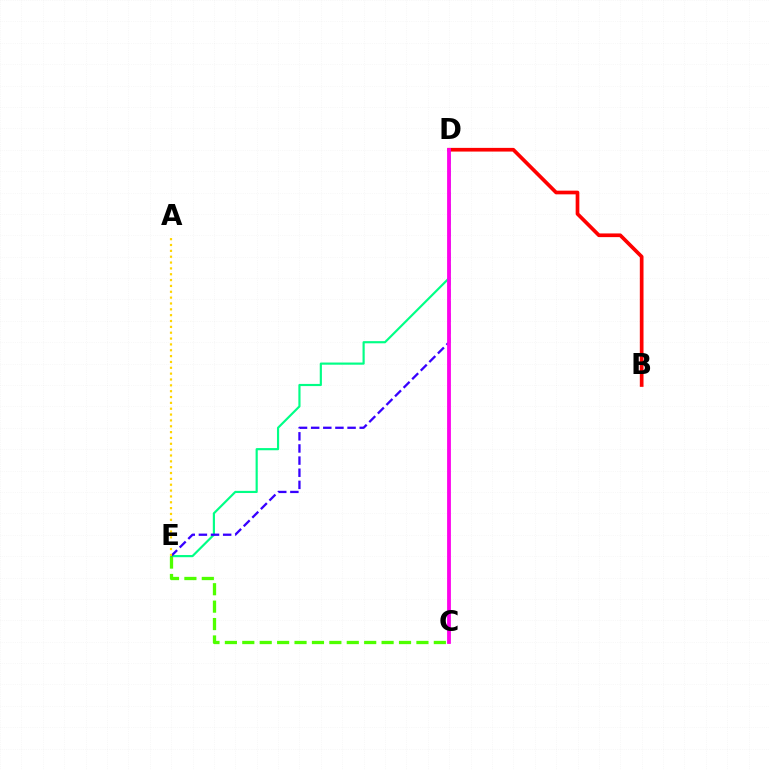{('D', 'E'): [{'color': '#00ff86', 'line_style': 'solid', 'thickness': 1.56}, {'color': '#3700ff', 'line_style': 'dashed', 'thickness': 1.65}], ('C', 'D'): [{'color': '#009eff', 'line_style': 'solid', 'thickness': 1.58}, {'color': '#ff00ed', 'line_style': 'solid', 'thickness': 2.72}], ('C', 'E'): [{'color': '#4fff00', 'line_style': 'dashed', 'thickness': 2.37}], ('B', 'D'): [{'color': '#ff0000', 'line_style': 'solid', 'thickness': 2.66}], ('A', 'E'): [{'color': '#ffd500', 'line_style': 'dotted', 'thickness': 1.59}]}